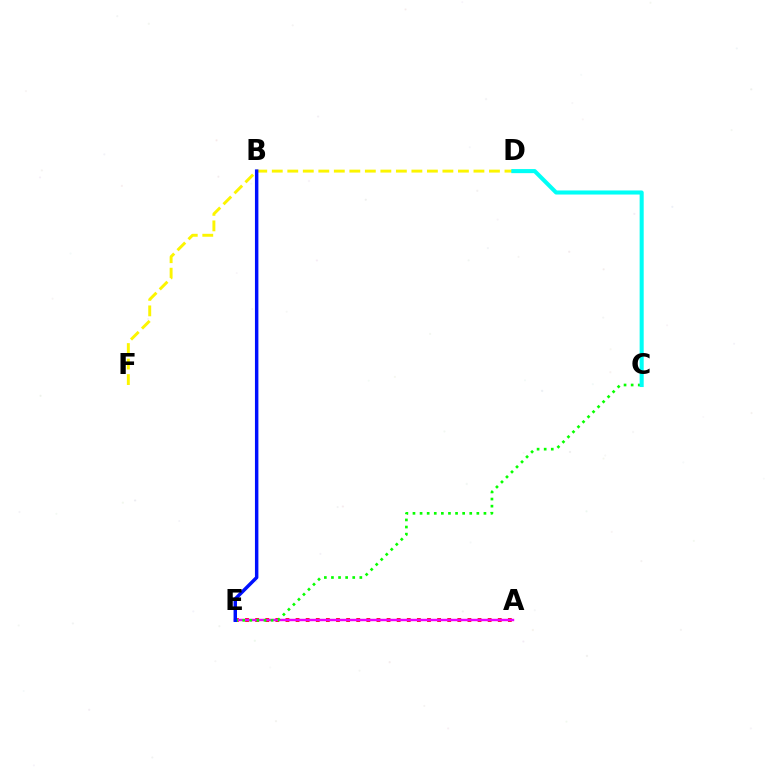{('D', 'F'): [{'color': '#fcf500', 'line_style': 'dashed', 'thickness': 2.11}], ('A', 'E'): [{'color': '#ff0000', 'line_style': 'dotted', 'thickness': 2.75}, {'color': '#ee00ff', 'line_style': 'solid', 'thickness': 1.73}], ('C', 'E'): [{'color': '#08ff00', 'line_style': 'dotted', 'thickness': 1.93}], ('C', 'D'): [{'color': '#00fff6', 'line_style': 'solid', 'thickness': 2.93}], ('B', 'E'): [{'color': '#0010ff', 'line_style': 'solid', 'thickness': 2.48}]}